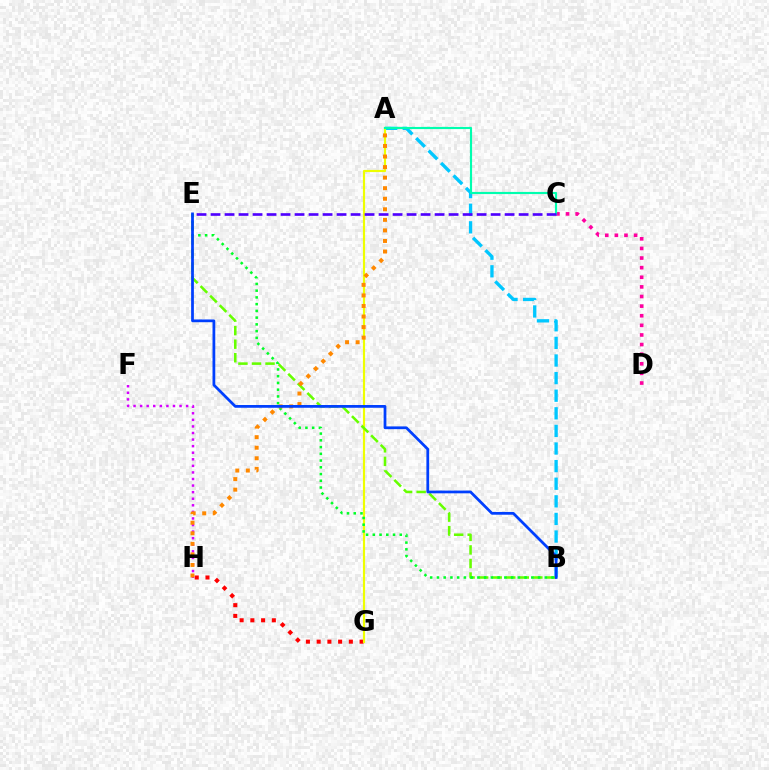{('A', 'B'): [{'color': '#00c7ff', 'line_style': 'dashed', 'thickness': 2.39}], ('G', 'H'): [{'color': '#ff0000', 'line_style': 'dotted', 'thickness': 2.92}], ('A', 'G'): [{'color': '#eeff00', 'line_style': 'solid', 'thickness': 1.56}], ('C', 'D'): [{'color': '#ff00a0', 'line_style': 'dotted', 'thickness': 2.61}], ('B', 'E'): [{'color': '#66ff00', 'line_style': 'dashed', 'thickness': 1.84}, {'color': '#00ff27', 'line_style': 'dotted', 'thickness': 1.83}, {'color': '#003fff', 'line_style': 'solid', 'thickness': 1.98}], ('F', 'H'): [{'color': '#d600ff', 'line_style': 'dotted', 'thickness': 1.79}], ('A', 'H'): [{'color': '#ff8800', 'line_style': 'dotted', 'thickness': 2.87}], ('A', 'C'): [{'color': '#00ffaf', 'line_style': 'solid', 'thickness': 1.55}], ('C', 'E'): [{'color': '#4f00ff', 'line_style': 'dashed', 'thickness': 1.9}]}